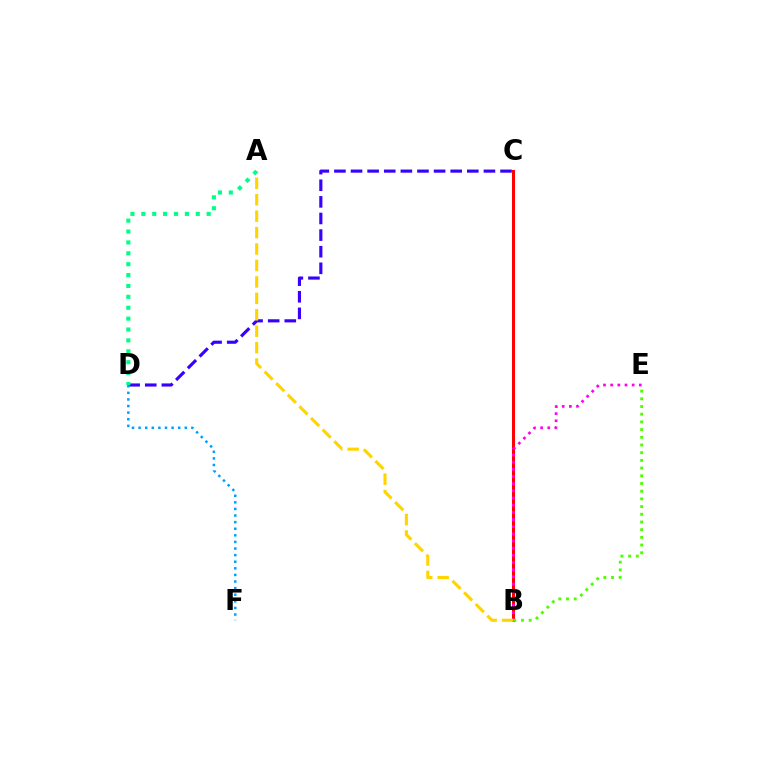{('C', 'D'): [{'color': '#3700ff', 'line_style': 'dashed', 'thickness': 2.26}], ('B', 'C'): [{'color': '#ff0000', 'line_style': 'solid', 'thickness': 2.18}], ('B', 'E'): [{'color': '#ff00ed', 'line_style': 'dotted', 'thickness': 1.95}, {'color': '#4fff00', 'line_style': 'dotted', 'thickness': 2.09}], ('A', 'B'): [{'color': '#ffd500', 'line_style': 'dashed', 'thickness': 2.23}], ('A', 'D'): [{'color': '#00ff86', 'line_style': 'dotted', 'thickness': 2.96}], ('D', 'F'): [{'color': '#009eff', 'line_style': 'dotted', 'thickness': 1.79}]}